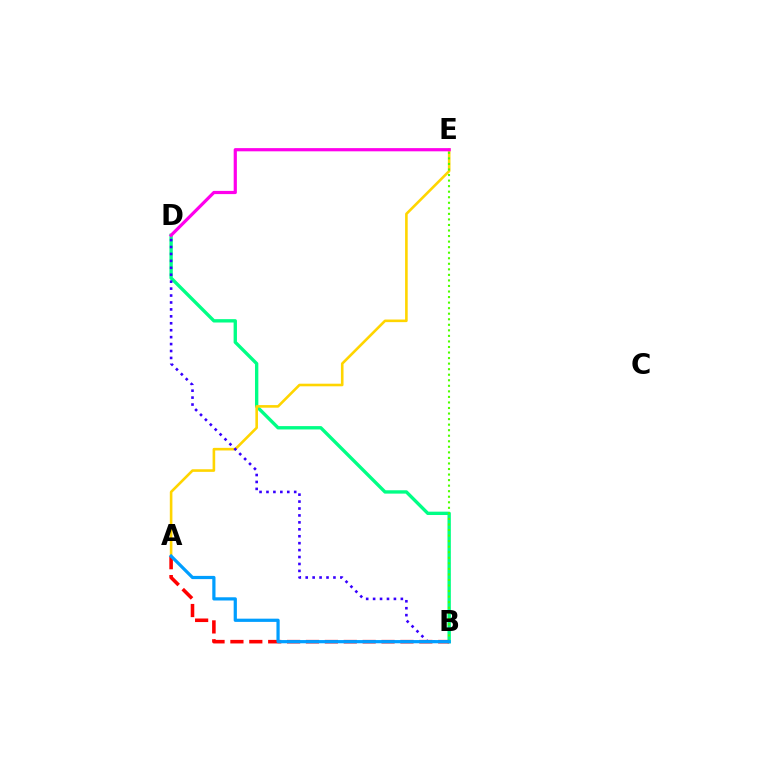{('B', 'D'): [{'color': '#00ff86', 'line_style': 'solid', 'thickness': 2.42}, {'color': '#3700ff', 'line_style': 'dotted', 'thickness': 1.88}], ('A', 'E'): [{'color': '#ffd500', 'line_style': 'solid', 'thickness': 1.88}], ('A', 'B'): [{'color': '#ff0000', 'line_style': 'dashed', 'thickness': 2.57}, {'color': '#009eff', 'line_style': 'solid', 'thickness': 2.32}], ('B', 'E'): [{'color': '#4fff00', 'line_style': 'dotted', 'thickness': 1.51}], ('D', 'E'): [{'color': '#ff00ed', 'line_style': 'solid', 'thickness': 2.3}]}